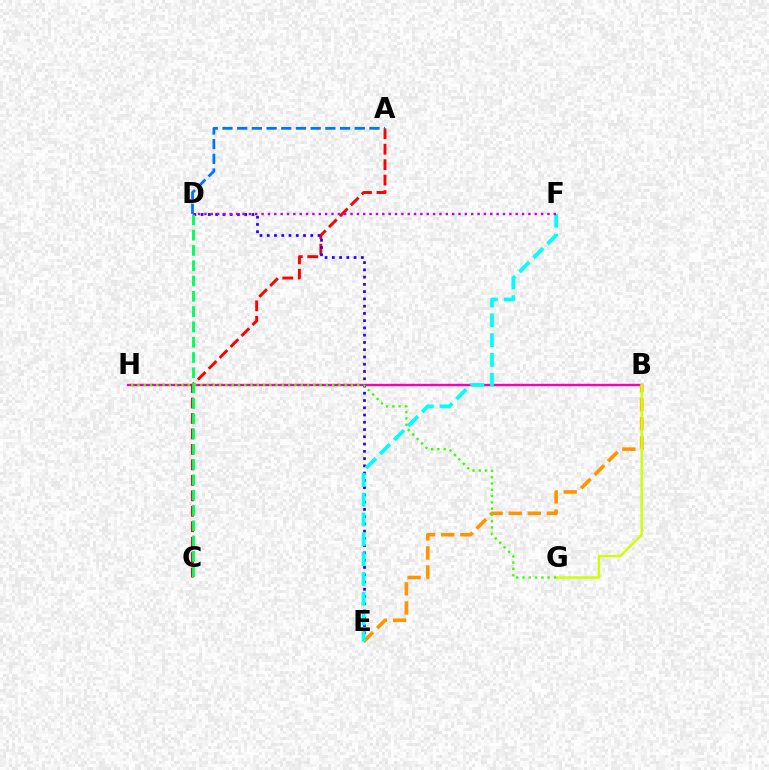{('B', 'H'): [{'color': '#ff00ac', 'line_style': 'solid', 'thickness': 1.69}], ('A', 'C'): [{'color': '#ff0000', 'line_style': 'dashed', 'thickness': 2.1}], ('A', 'D'): [{'color': '#0074ff', 'line_style': 'dashed', 'thickness': 2.0}], ('D', 'E'): [{'color': '#2500ff', 'line_style': 'dotted', 'thickness': 1.97}], ('B', 'E'): [{'color': '#ff9400', 'line_style': 'dashed', 'thickness': 2.59}], ('C', 'D'): [{'color': '#00ff5c', 'line_style': 'dashed', 'thickness': 2.08}], ('E', 'F'): [{'color': '#00fff6', 'line_style': 'dashed', 'thickness': 2.69}], ('D', 'F'): [{'color': '#b900ff', 'line_style': 'dotted', 'thickness': 1.73}], ('B', 'G'): [{'color': '#d1ff00', 'line_style': 'solid', 'thickness': 1.76}], ('G', 'H'): [{'color': '#3dff00', 'line_style': 'dotted', 'thickness': 1.71}]}